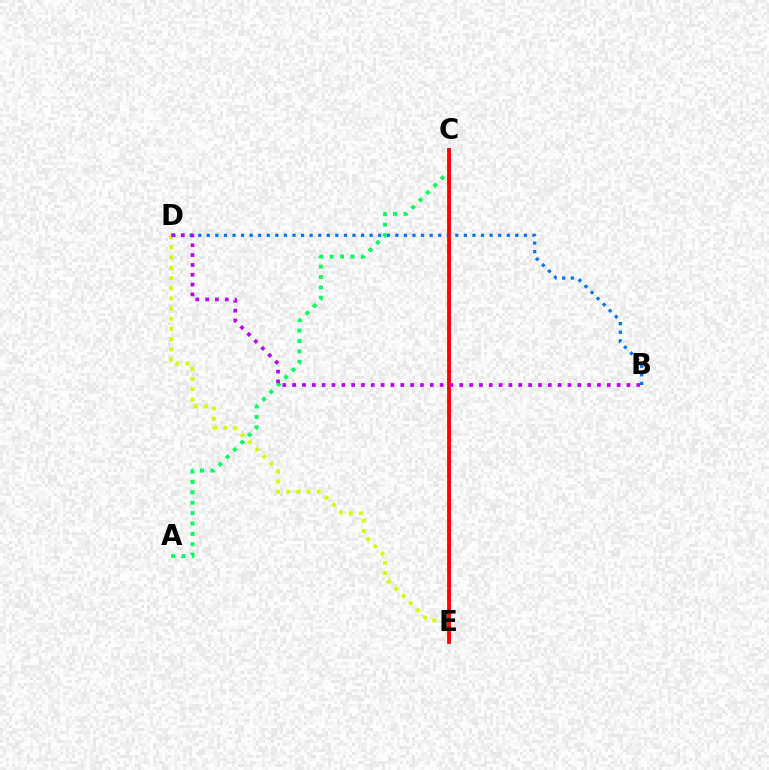{('D', 'E'): [{'color': '#d1ff00', 'line_style': 'dotted', 'thickness': 2.77}], ('B', 'D'): [{'color': '#0074ff', 'line_style': 'dotted', 'thickness': 2.33}, {'color': '#b900ff', 'line_style': 'dotted', 'thickness': 2.67}], ('A', 'C'): [{'color': '#00ff5c', 'line_style': 'dotted', 'thickness': 2.83}], ('C', 'E'): [{'color': '#ff0000', 'line_style': 'solid', 'thickness': 2.75}]}